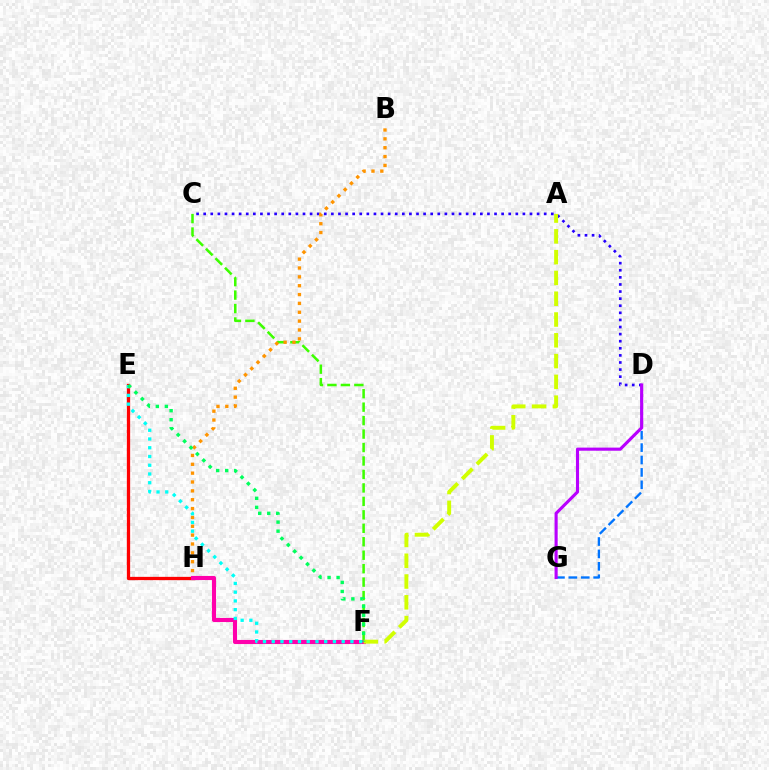{('C', 'D'): [{'color': '#2500ff', 'line_style': 'dotted', 'thickness': 1.93}], ('C', 'F'): [{'color': '#3dff00', 'line_style': 'dashed', 'thickness': 1.83}], ('E', 'H'): [{'color': '#ff0000', 'line_style': 'solid', 'thickness': 2.36}], ('B', 'H'): [{'color': '#ff9400', 'line_style': 'dotted', 'thickness': 2.41}], ('D', 'G'): [{'color': '#0074ff', 'line_style': 'dashed', 'thickness': 1.69}, {'color': '#b900ff', 'line_style': 'solid', 'thickness': 2.24}], ('F', 'H'): [{'color': '#ff00ac', 'line_style': 'solid', 'thickness': 2.96}], ('E', 'F'): [{'color': '#00fff6', 'line_style': 'dotted', 'thickness': 2.38}, {'color': '#00ff5c', 'line_style': 'dotted', 'thickness': 2.46}], ('A', 'F'): [{'color': '#d1ff00', 'line_style': 'dashed', 'thickness': 2.82}]}